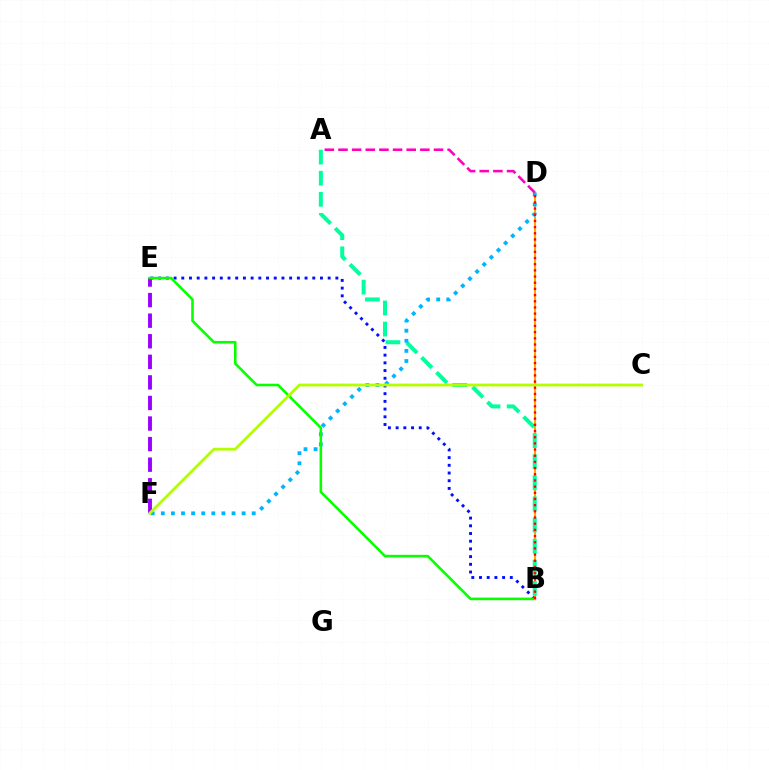{('B', 'E'): [{'color': '#0010ff', 'line_style': 'dotted', 'thickness': 2.09}, {'color': '#08ff00', 'line_style': 'solid', 'thickness': 1.86}], ('B', 'D'): [{'color': '#ffa500', 'line_style': 'solid', 'thickness': 1.51}, {'color': '#ff0000', 'line_style': 'dotted', 'thickness': 1.68}], ('A', 'B'): [{'color': '#00ff9d', 'line_style': 'dashed', 'thickness': 2.87}], ('D', 'F'): [{'color': '#00b5ff', 'line_style': 'dotted', 'thickness': 2.74}], ('E', 'F'): [{'color': '#9b00ff', 'line_style': 'dashed', 'thickness': 2.79}], ('A', 'D'): [{'color': '#ff00bd', 'line_style': 'dashed', 'thickness': 1.85}], ('C', 'F'): [{'color': '#b3ff00', 'line_style': 'solid', 'thickness': 2.03}]}